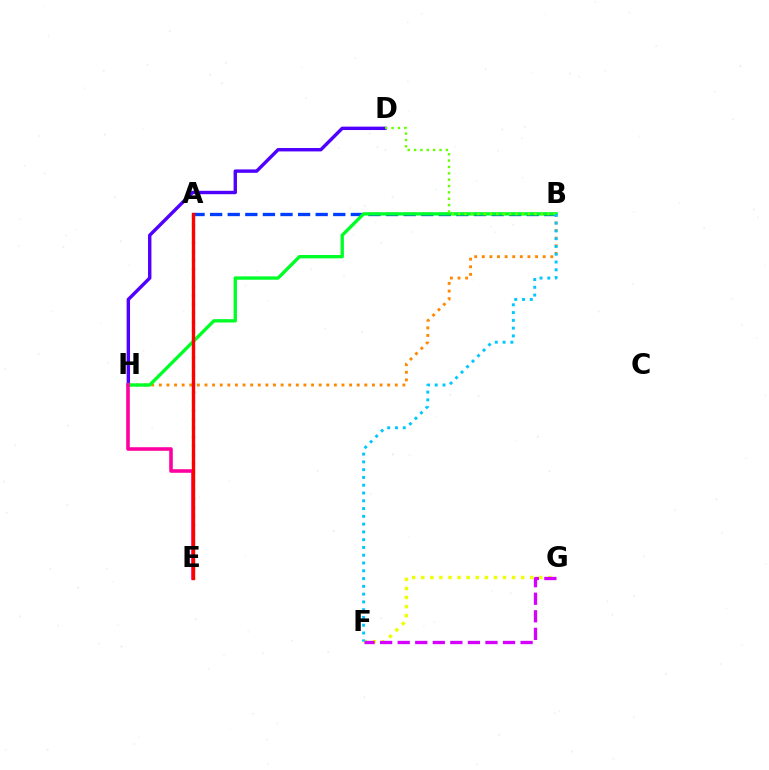{('D', 'H'): [{'color': '#4f00ff', 'line_style': 'solid', 'thickness': 2.45}], ('B', 'H'): [{'color': '#ff8800', 'line_style': 'dotted', 'thickness': 2.07}, {'color': '#00ff27', 'line_style': 'solid', 'thickness': 2.42}], ('F', 'G'): [{'color': '#eeff00', 'line_style': 'dotted', 'thickness': 2.47}, {'color': '#d600ff', 'line_style': 'dashed', 'thickness': 2.39}], ('A', 'B'): [{'color': '#003fff', 'line_style': 'dashed', 'thickness': 2.39}], ('A', 'E'): [{'color': '#00ffaf', 'line_style': 'dotted', 'thickness': 2.4}, {'color': '#ff0000', 'line_style': 'solid', 'thickness': 2.42}], ('E', 'H'): [{'color': '#ff00a0', 'line_style': 'solid', 'thickness': 2.57}], ('B', 'D'): [{'color': '#66ff00', 'line_style': 'dotted', 'thickness': 1.73}], ('B', 'F'): [{'color': '#00c7ff', 'line_style': 'dotted', 'thickness': 2.11}]}